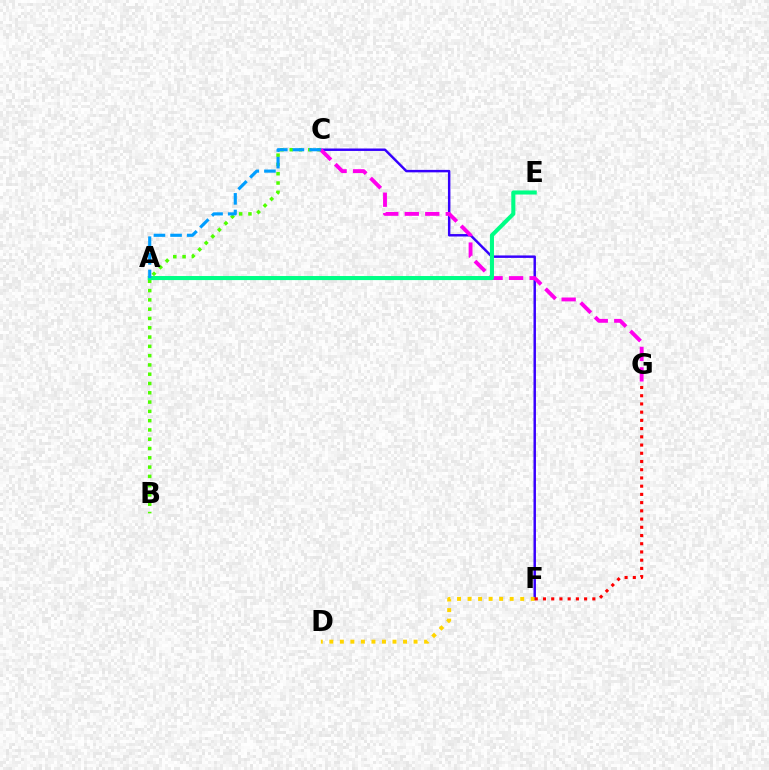{('C', 'F'): [{'color': '#3700ff', 'line_style': 'solid', 'thickness': 1.77}], ('B', 'C'): [{'color': '#4fff00', 'line_style': 'dotted', 'thickness': 2.52}], ('D', 'F'): [{'color': '#ffd500', 'line_style': 'dotted', 'thickness': 2.86}], ('C', 'G'): [{'color': '#ff00ed', 'line_style': 'dashed', 'thickness': 2.78}], ('A', 'E'): [{'color': '#00ff86', 'line_style': 'solid', 'thickness': 2.93}], ('A', 'C'): [{'color': '#009eff', 'line_style': 'dashed', 'thickness': 2.26}], ('F', 'G'): [{'color': '#ff0000', 'line_style': 'dotted', 'thickness': 2.23}]}